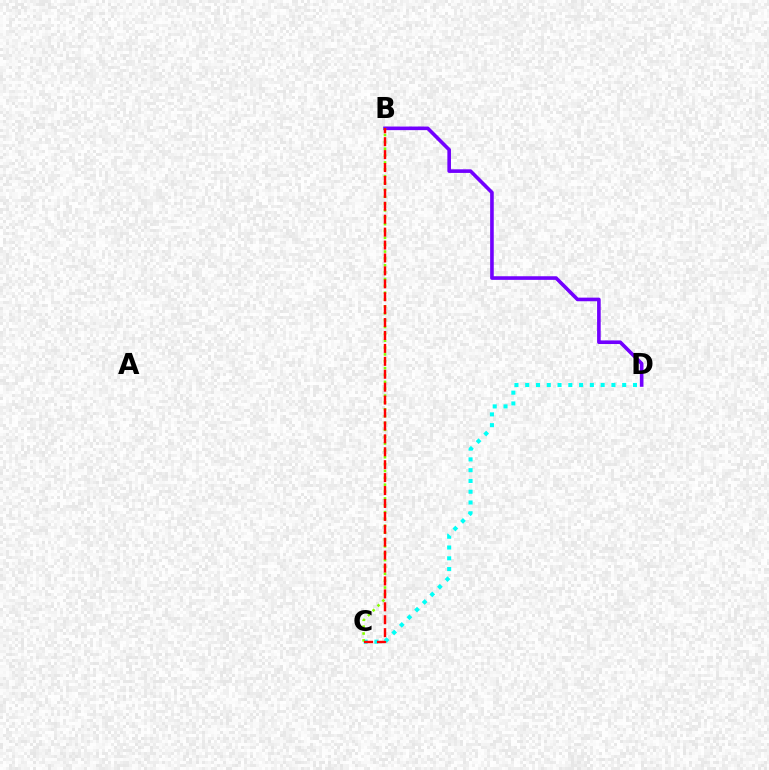{('B', 'D'): [{'color': '#7200ff', 'line_style': 'solid', 'thickness': 2.6}], ('C', 'D'): [{'color': '#00fff6', 'line_style': 'dotted', 'thickness': 2.93}], ('B', 'C'): [{'color': '#84ff00', 'line_style': 'dotted', 'thickness': 1.86}, {'color': '#ff0000', 'line_style': 'dashed', 'thickness': 1.76}]}